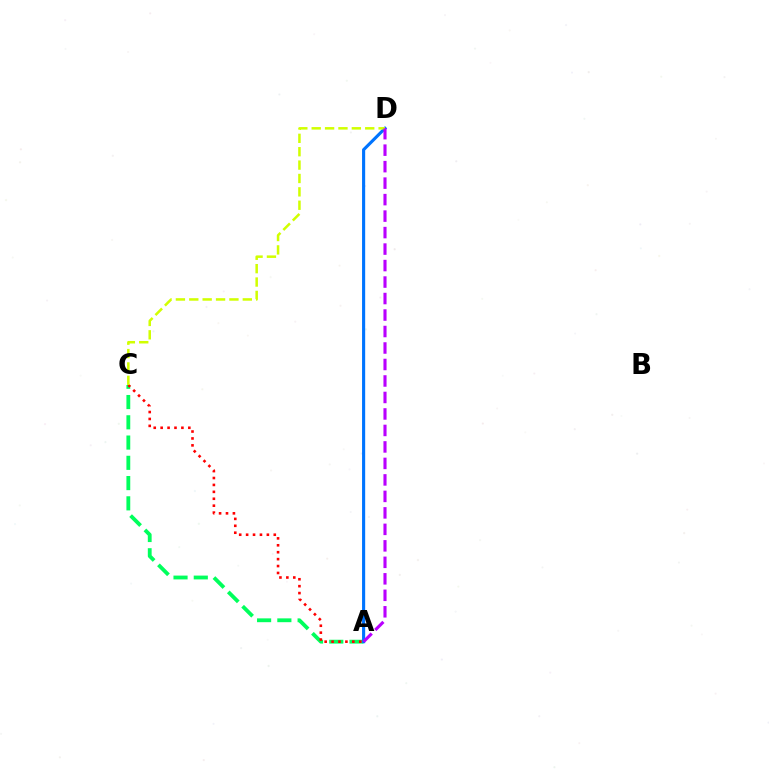{('A', 'C'): [{'color': '#00ff5c', 'line_style': 'dashed', 'thickness': 2.75}, {'color': '#ff0000', 'line_style': 'dotted', 'thickness': 1.88}], ('A', 'D'): [{'color': '#0074ff', 'line_style': 'solid', 'thickness': 2.25}, {'color': '#b900ff', 'line_style': 'dashed', 'thickness': 2.24}], ('C', 'D'): [{'color': '#d1ff00', 'line_style': 'dashed', 'thickness': 1.82}]}